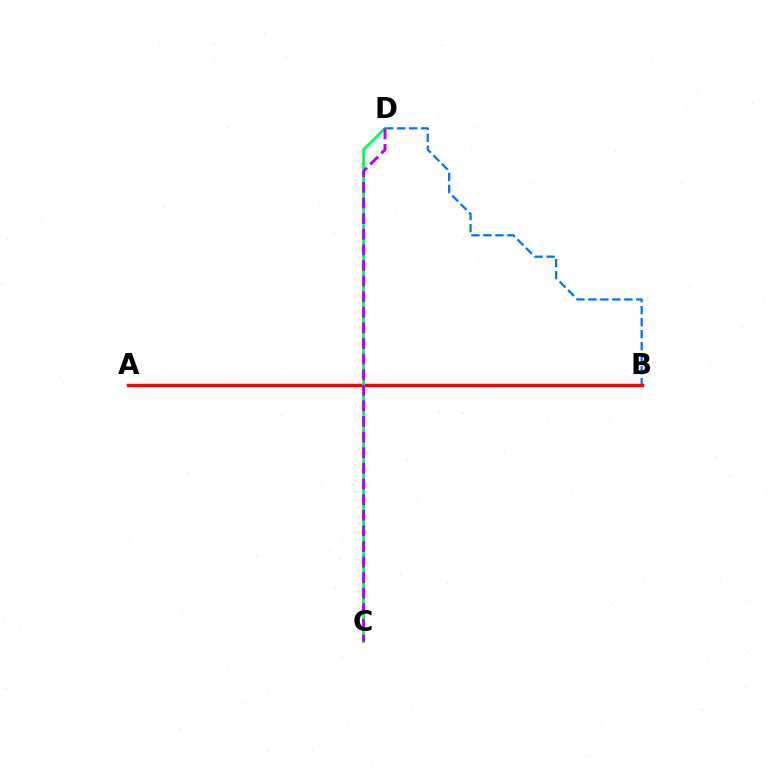{('A', 'B'): [{'color': '#d1ff00', 'line_style': 'dashed', 'thickness': 2.06}, {'color': '#ff0000', 'line_style': 'solid', 'thickness': 2.47}], ('B', 'D'): [{'color': '#0074ff', 'line_style': 'dashed', 'thickness': 1.63}], ('C', 'D'): [{'color': '#00ff5c', 'line_style': 'solid', 'thickness': 2.05}, {'color': '#b900ff', 'line_style': 'dashed', 'thickness': 2.12}]}